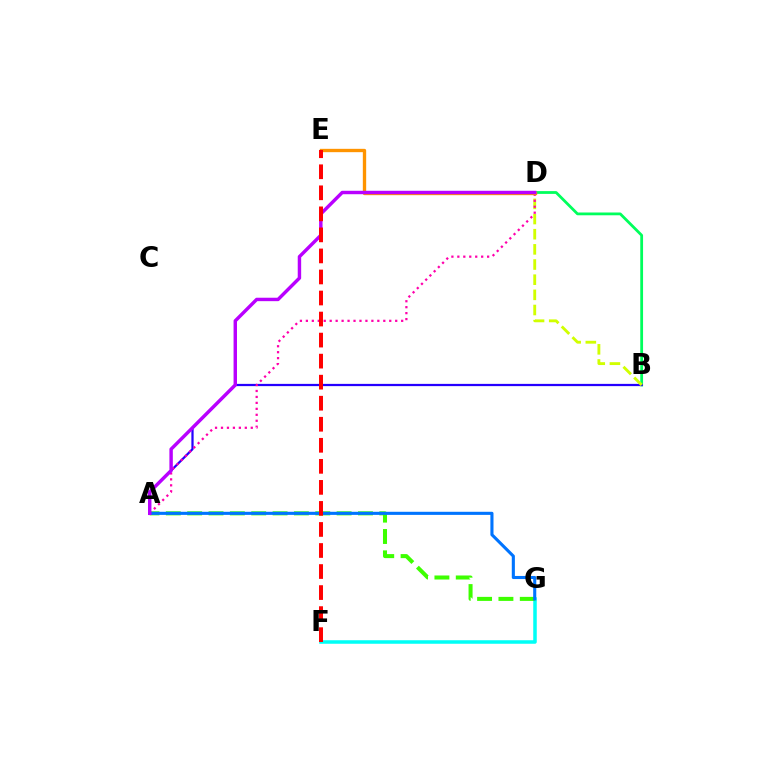{('B', 'D'): [{'color': '#00ff5c', 'line_style': 'solid', 'thickness': 2.0}, {'color': '#d1ff00', 'line_style': 'dashed', 'thickness': 2.06}], ('A', 'B'): [{'color': '#2500ff', 'line_style': 'solid', 'thickness': 1.62}], ('F', 'G'): [{'color': '#00fff6', 'line_style': 'solid', 'thickness': 2.54}], ('A', 'D'): [{'color': '#ff00ac', 'line_style': 'dotted', 'thickness': 1.62}, {'color': '#b900ff', 'line_style': 'solid', 'thickness': 2.47}], ('D', 'E'): [{'color': '#ff9400', 'line_style': 'solid', 'thickness': 2.4}], ('A', 'G'): [{'color': '#3dff00', 'line_style': 'dashed', 'thickness': 2.9}, {'color': '#0074ff', 'line_style': 'solid', 'thickness': 2.23}], ('E', 'F'): [{'color': '#ff0000', 'line_style': 'dashed', 'thickness': 2.86}]}